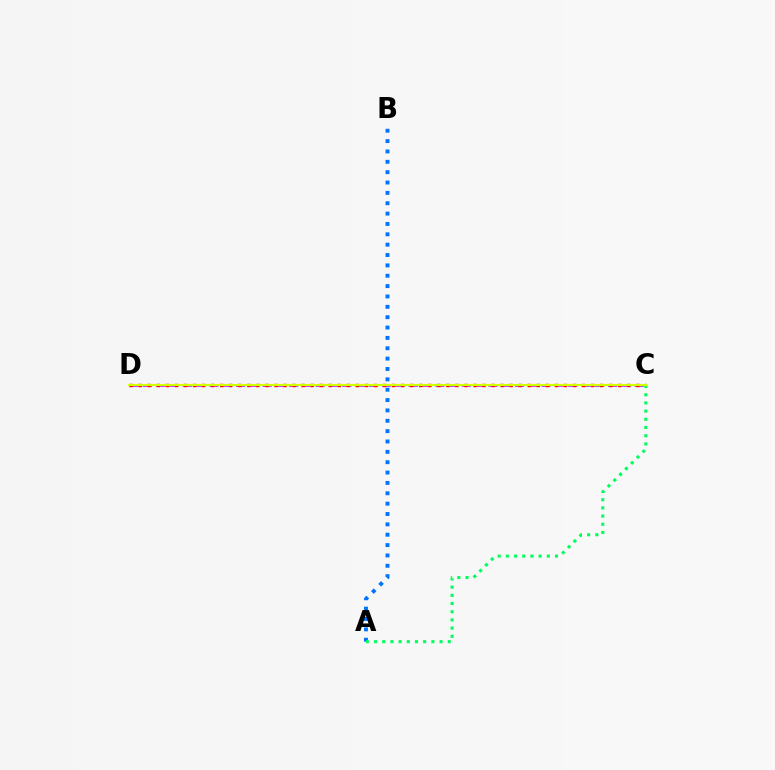{('C', 'D'): [{'color': '#b900ff', 'line_style': 'dashed', 'thickness': 1.81}, {'color': '#ff0000', 'line_style': 'dotted', 'thickness': 2.46}, {'color': '#d1ff00', 'line_style': 'solid', 'thickness': 1.52}], ('A', 'B'): [{'color': '#0074ff', 'line_style': 'dotted', 'thickness': 2.81}], ('A', 'C'): [{'color': '#00ff5c', 'line_style': 'dotted', 'thickness': 2.23}]}